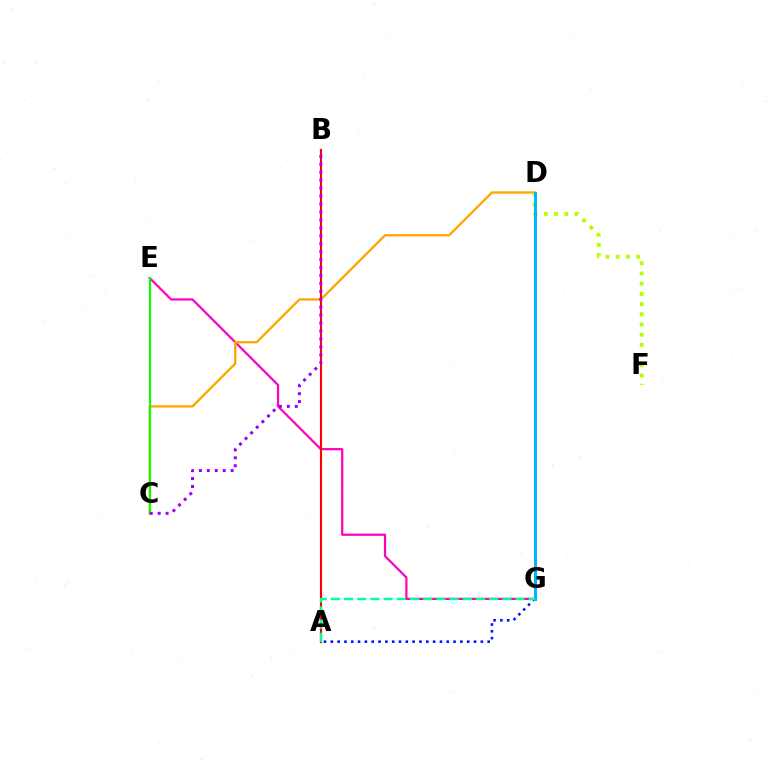{('E', 'G'): [{'color': '#ff00bd', 'line_style': 'solid', 'thickness': 1.6}], ('A', 'G'): [{'color': '#0010ff', 'line_style': 'dotted', 'thickness': 1.85}, {'color': '#00ff9d', 'line_style': 'dashed', 'thickness': 1.79}], ('C', 'D'): [{'color': '#ffa500', 'line_style': 'solid', 'thickness': 1.68}], ('D', 'F'): [{'color': '#b3ff00', 'line_style': 'dotted', 'thickness': 2.77}], ('D', 'G'): [{'color': '#00b5ff', 'line_style': 'solid', 'thickness': 2.16}], ('C', 'E'): [{'color': '#08ff00', 'line_style': 'solid', 'thickness': 1.52}], ('A', 'B'): [{'color': '#ff0000', 'line_style': 'solid', 'thickness': 1.54}], ('B', 'C'): [{'color': '#9b00ff', 'line_style': 'dotted', 'thickness': 2.16}]}